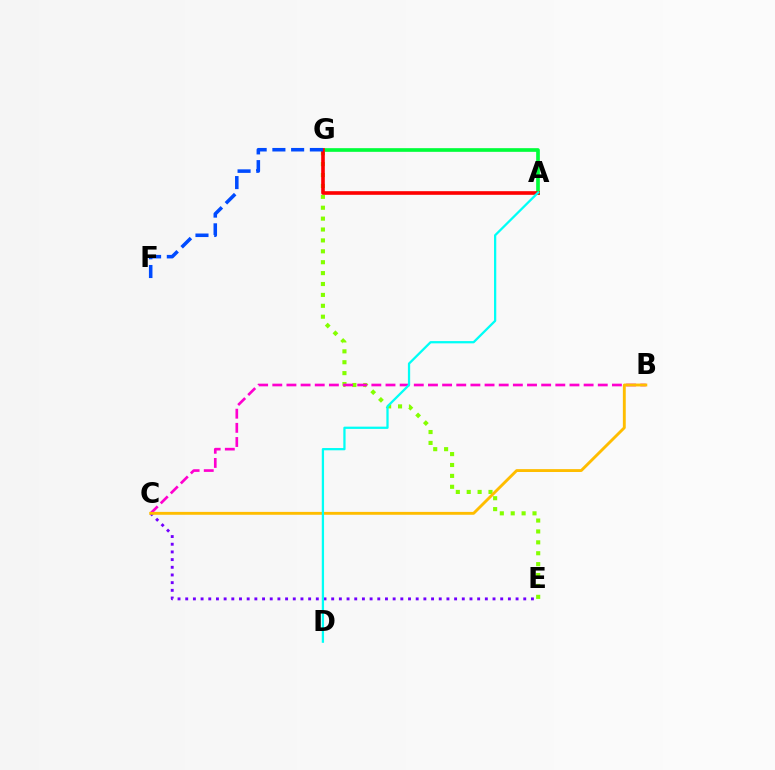{('A', 'G'): [{'color': '#00ff39', 'line_style': 'solid', 'thickness': 2.63}, {'color': '#ff0000', 'line_style': 'solid', 'thickness': 2.61}], ('C', 'E'): [{'color': '#7200ff', 'line_style': 'dotted', 'thickness': 2.09}], ('E', 'G'): [{'color': '#84ff00', 'line_style': 'dotted', 'thickness': 2.96}], ('B', 'C'): [{'color': '#ff00cf', 'line_style': 'dashed', 'thickness': 1.92}, {'color': '#ffbd00', 'line_style': 'solid', 'thickness': 2.07}], ('F', 'G'): [{'color': '#004bff', 'line_style': 'dashed', 'thickness': 2.55}], ('A', 'D'): [{'color': '#00fff6', 'line_style': 'solid', 'thickness': 1.63}]}